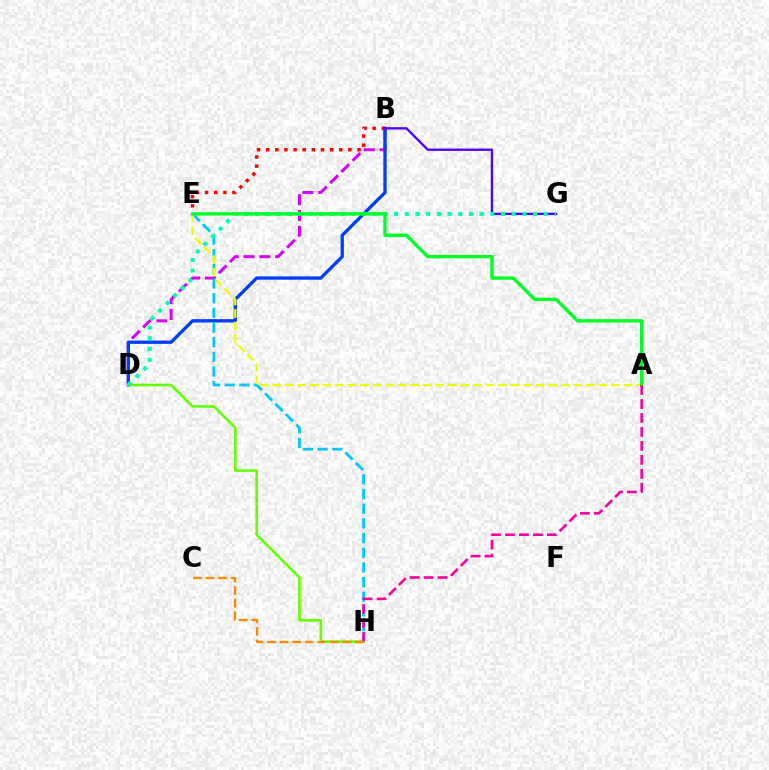{('B', 'E'): [{'color': '#ff0000', 'line_style': 'dotted', 'thickness': 2.48}], ('B', 'D'): [{'color': '#d600ff', 'line_style': 'dashed', 'thickness': 2.15}, {'color': '#003fff', 'line_style': 'solid', 'thickness': 2.4}], ('E', 'H'): [{'color': '#00c7ff', 'line_style': 'dashed', 'thickness': 1.99}], ('B', 'G'): [{'color': '#4f00ff', 'line_style': 'solid', 'thickness': 1.7}], ('D', 'H'): [{'color': '#66ff00', 'line_style': 'solid', 'thickness': 1.87}], ('D', 'G'): [{'color': '#00ffaf', 'line_style': 'dotted', 'thickness': 2.91}], ('A', 'E'): [{'color': '#eeff00', 'line_style': 'dashed', 'thickness': 1.7}, {'color': '#00ff27', 'line_style': 'solid', 'thickness': 2.42}], ('A', 'H'): [{'color': '#ff00a0', 'line_style': 'dashed', 'thickness': 1.9}], ('C', 'H'): [{'color': '#ff8800', 'line_style': 'dashed', 'thickness': 1.71}]}